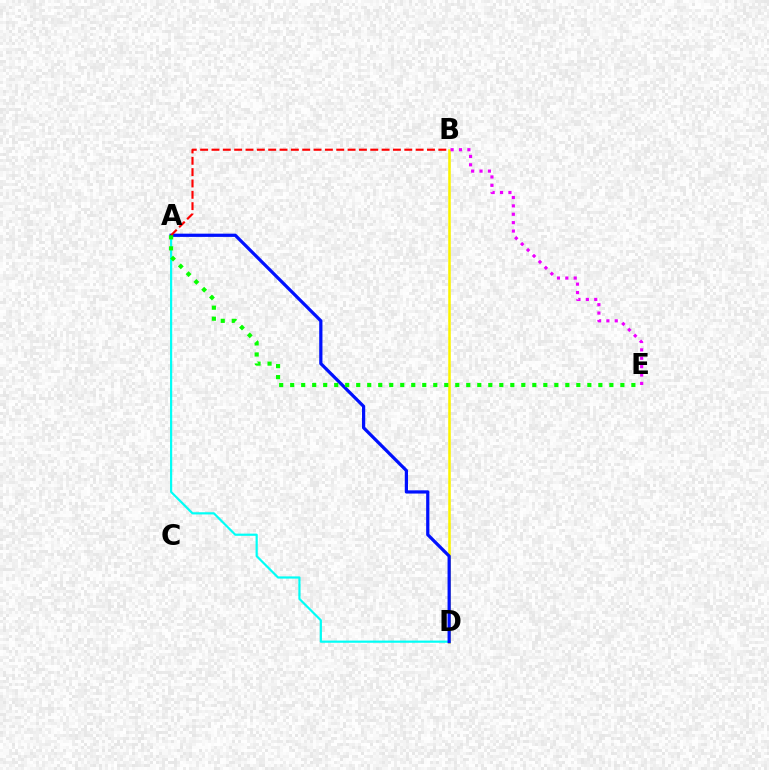{('B', 'D'): [{'color': '#fcf500', 'line_style': 'solid', 'thickness': 1.82}], ('A', 'D'): [{'color': '#00fff6', 'line_style': 'solid', 'thickness': 1.58}, {'color': '#0010ff', 'line_style': 'solid', 'thickness': 2.32}], ('B', 'E'): [{'color': '#ee00ff', 'line_style': 'dotted', 'thickness': 2.28}], ('A', 'B'): [{'color': '#ff0000', 'line_style': 'dashed', 'thickness': 1.54}], ('A', 'E'): [{'color': '#08ff00', 'line_style': 'dotted', 'thickness': 2.99}]}